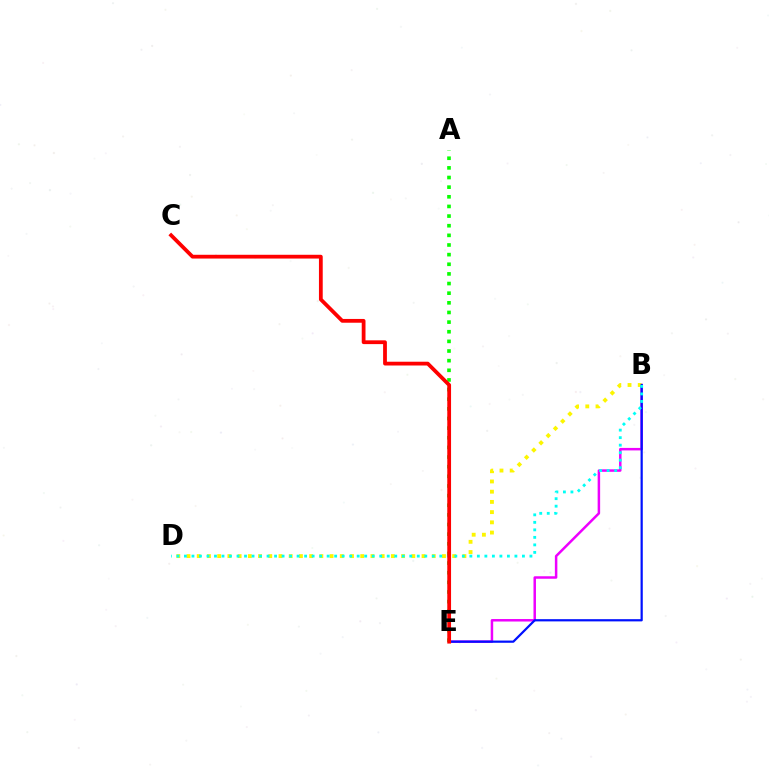{('B', 'E'): [{'color': '#ee00ff', 'line_style': 'solid', 'thickness': 1.8}, {'color': '#0010ff', 'line_style': 'solid', 'thickness': 1.6}], ('B', 'D'): [{'color': '#fcf500', 'line_style': 'dotted', 'thickness': 2.78}, {'color': '#00fff6', 'line_style': 'dotted', 'thickness': 2.04}], ('A', 'E'): [{'color': '#08ff00', 'line_style': 'dotted', 'thickness': 2.62}], ('C', 'E'): [{'color': '#ff0000', 'line_style': 'solid', 'thickness': 2.72}]}